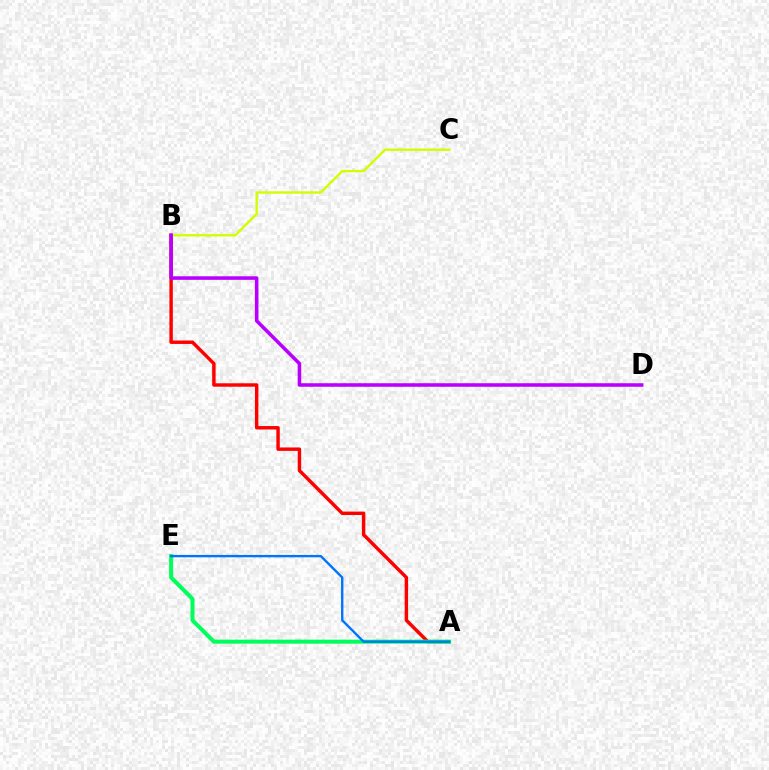{('A', 'B'): [{'color': '#ff0000', 'line_style': 'solid', 'thickness': 2.47}], ('A', 'E'): [{'color': '#00ff5c', 'line_style': 'solid', 'thickness': 2.89}, {'color': '#0074ff', 'line_style': 'solid', 'thickness': 1.71}], ('B', 'C'): [{'color': '#d1ff00', 'line_style': 'solid', 'thickness': 1.72}], ('B', 'D'): [{'color': '#b900ff', 'line_style': 'solid', 'thickness': 2.56}]}